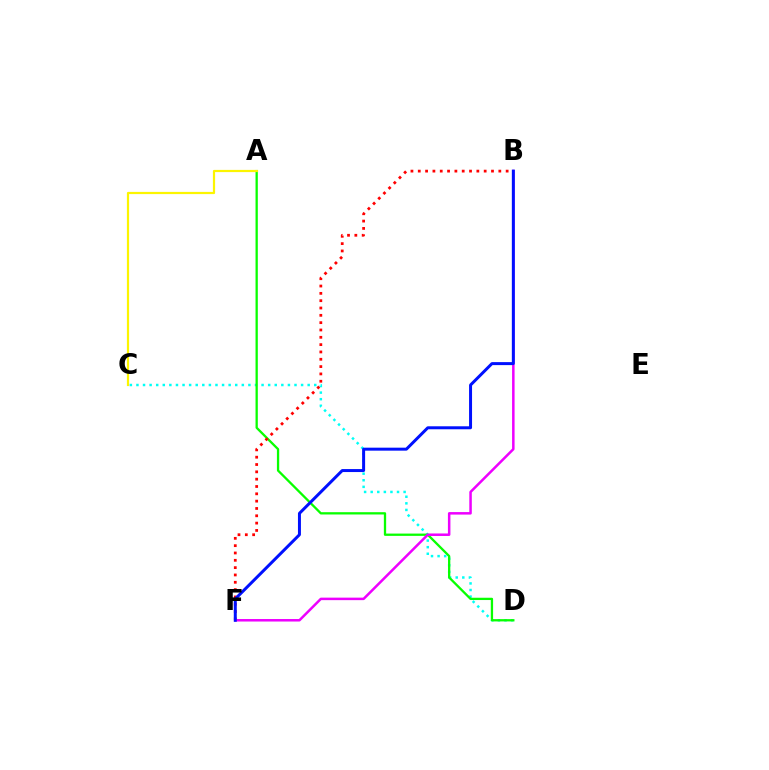{('C', 'D'): [{'color': '#00fff6', 'line_style': 'dotted', 'thickness': 1.79}], ('A', 'D'): [{'color': '#08ff00', 'line_style': 'solid', 'thickness': 1.65}], ('B', 'F'): [{'color': '#ff0000', 'line_style': 'dotted', 'thickness': 1.99}, {'color': '#ee00ff', 'line_style': 'solid', 'thickness': 1.81}, {'color': '#0010ff', 'line_style': 'solid', 'thickness': 2.15}], ('A', 'C'): [{'color': '#fcf500', 'line_style': 'solid', 'thickness': 1.58}]}